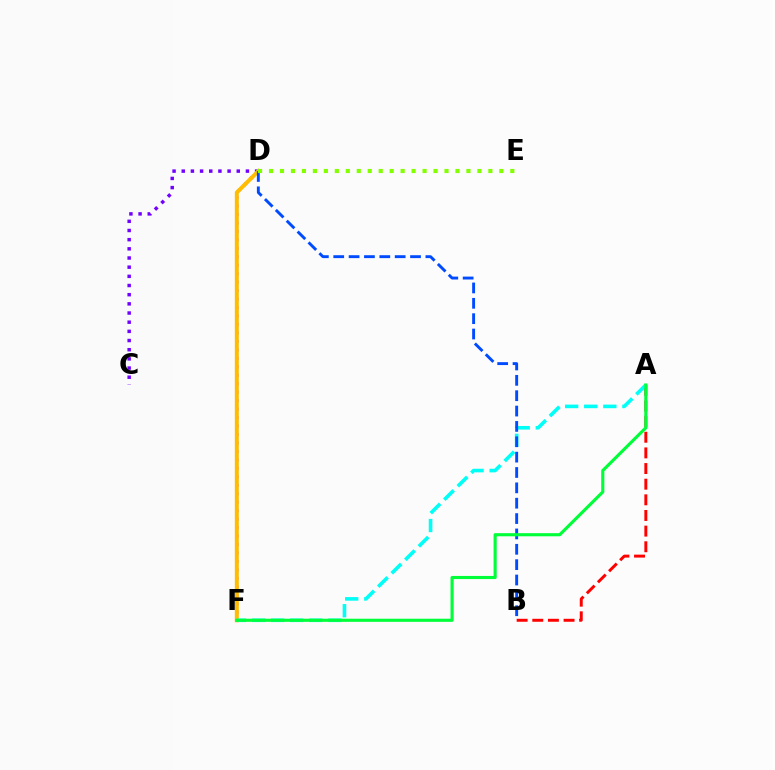{('D', 'F'): [{'color': '#ff00cf', 'line_style': 'dotted', 'thickness': 2.3}, {'color': '#ffbd00', 'line_style': 'solid', 'thickness': 2.87}], ('C', 'D'): [{'color': '#7200ff', 'line_style': 'dotted', 'thickness': 2.49}], ('A', 'B'): [{'color': '#ff0000', 'line_style': 'dashed', 'thickness': 2.13}], ('A', 'F'): [{'color': '#00fff6', 'line_style': 'dashed', 'thickness': 2.59}, {'color': '#00ff39', 'line_style': 'solid', 'thickness': 2.25}], ('B', 'D'): [{'color': '#004bff', 'line_style': 'dashed', 'thickness': 2.09}], ('D', 'E'): [{'color': '#84ff00', 'line_style': 'dotted', 'thickness': 2.98}]}